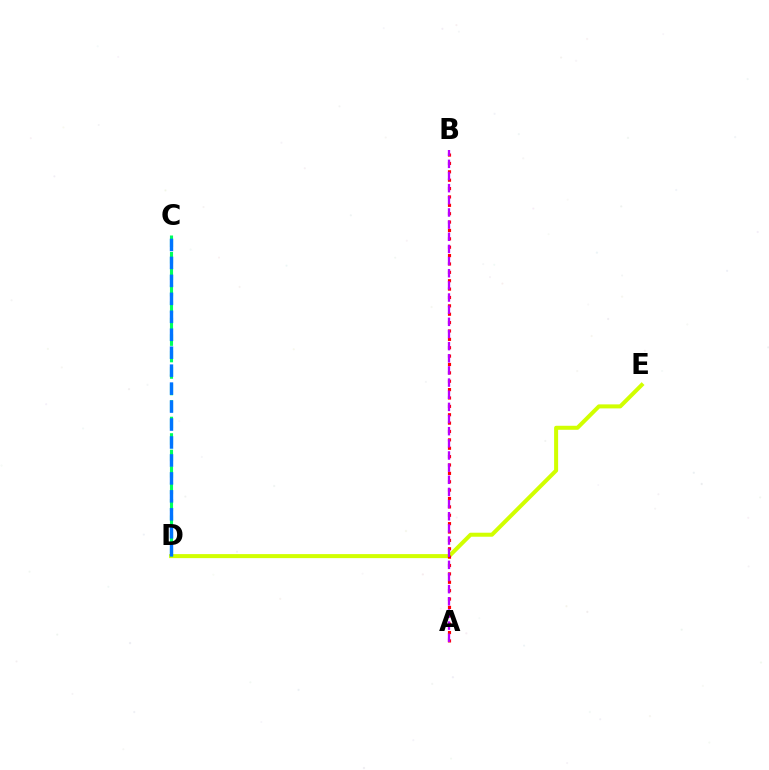{('D', 'E'): [{'color': '#d1ff00', 'line_style': 'solid', 'thickness': 2.89}], ('C', 'D'): [{'color': '#00ff5c', 'line_style': 'dashed', 'thickness': 2.24}, {'color': '#0074ff', 'line_style': 'dashed', 'thickness': 2.44}], ('A', 'B'): [{'color': '#ff0000', 'line_style': 'dotted', 'thickness': 2.28}, {'color': '#b900ff', 'line_style': 'dashed', 'thickness': 1.65}]}